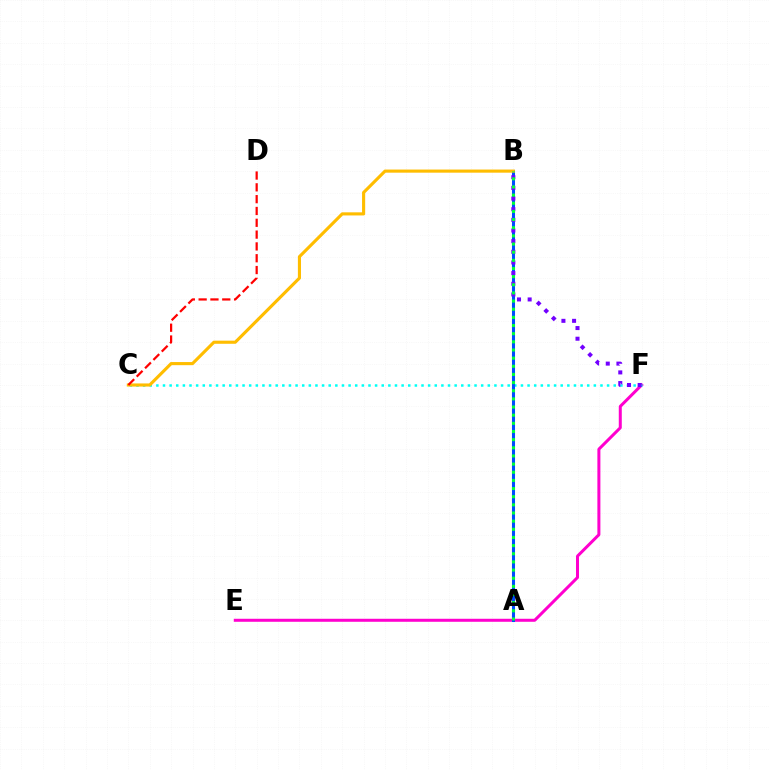{('E', 'F'): [{'color': '#ff00cf', 'line_style': 'solid', 'thickness': 2.17}], ('C', 'F'): [{'color': '#00fff6', 'line_style': 'dotted', 'thickness': 1.8}], ('A', 'B'): [{'color': '#84ff00', 'line_style': 'dotted', 'thickness': 1.51}, {'color': '#004bff', 'line_style': 'solid', 'thickness': 2.19}, {'color': '#00ff39', 'line_style': 'dotted', 'thickness': 2.21}], ('B', 'C'): [{'color': '#ffbd00', 'line_style': 'solid', 'thickness': 2.25}], ('C', 'D'): [{'color': '#ff0000', 'line_style': 'dashed', 'thickness': 1.61}], ('B', 'F'): [{'color': '#7200ff', 'line_style': 'dotted', 'thickness': 2.9}]}